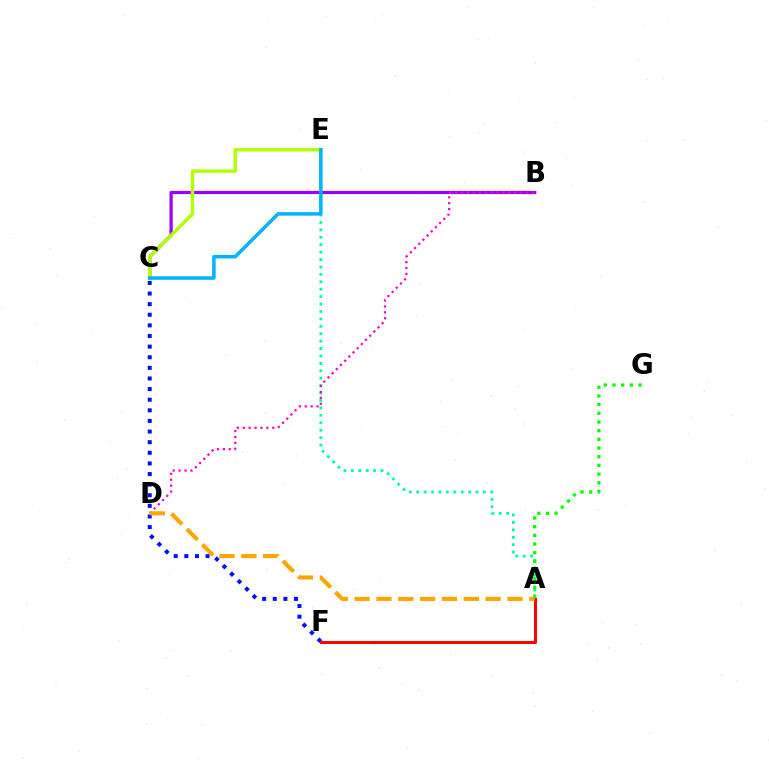{('B', 'C'): [{'color': '#9b00ff', 'line_style': 'solid', 'thickness': 2.33}], ('A', 'E'): [{'color': '#00ff9d', 'line_style': 'dotted', 'thickness': 2.02}], ('C', 'F'): [{'color': '#0010ff', 'line_style': 'dotted', 'thickness': 2.88}], ('B', 'D'): [{'color': '#ff00bd', 'line_style': 'dotted', 'thickness': 1.6}], ('A', 'G'): [{'color': '#08ff00', 'line_style': 'dotted', 'thickness': 2.36}], ('A', 'F'): [{'color': '#ff0000', 'line_style': 'solid', 'thickness': 2.19}], ('C', 'E'): [{'color': '#b3ff00', 'line_style': 'solid', 'thickness': 2.46}, {'color': '#00b5ff', 'line_style': 'solid', 'thickness': 2.54}], ('A', 'D'): [{'color': '#ffa500', 'line_style': 'dashed', 'thickness': 2.97}]}